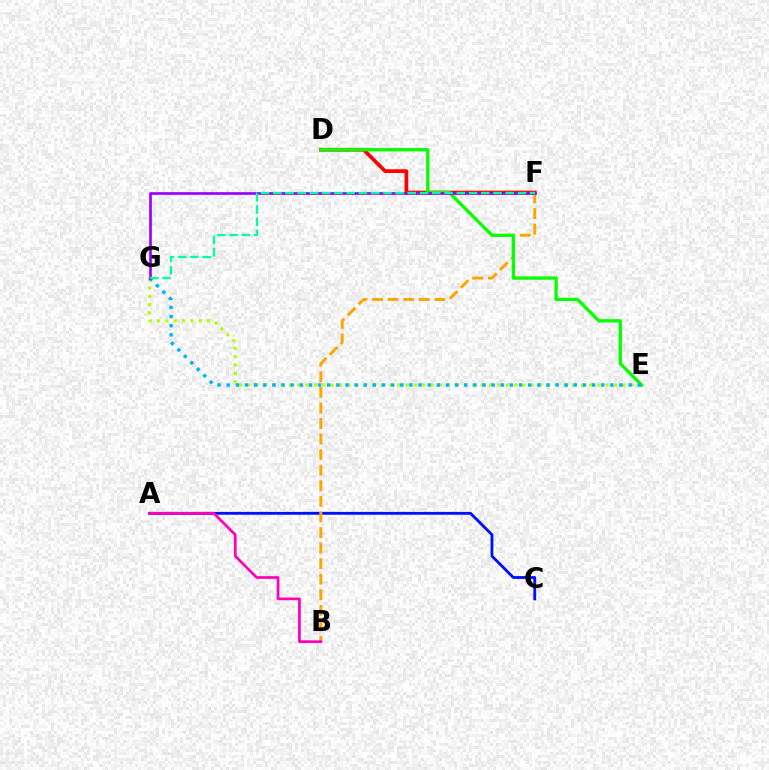{('A', 'C'): [{'color': '#0010ff', 'line_style': 'solid', 'thickness': 2.04}], ('D', 'F'): [{'color': '#ff0000', 'line_style': 'solid', 'thickness': 2.65}], ('E', 'G'): [{'color': '#b3ff00', 'line_style': 'dotted', 'thickness': 2.27}, {'color': '#00b5ff', 'line_style': 'dotted', 'thickness': 2.48}], ('B', 'F'): [{'color': '#ffa500', 'line_style': 'dashed', 'thickness': 2.12}], ('D', 'E'): [{'color': '#08ff00', 'line_style': 'solid', 'thickness': 2.38}], ('A', 'B'): [{'color': '#ff00bd', 'line_style': 'solid', 'thickness': 1.96}], ('F', 'G'): [{'color': '#9b00ff', 'line_style': 'solid', 'thickness': 1.93}, {'color': '#00ff9d', 'line_style': 'dashed', 'thickness': 1.66}]}